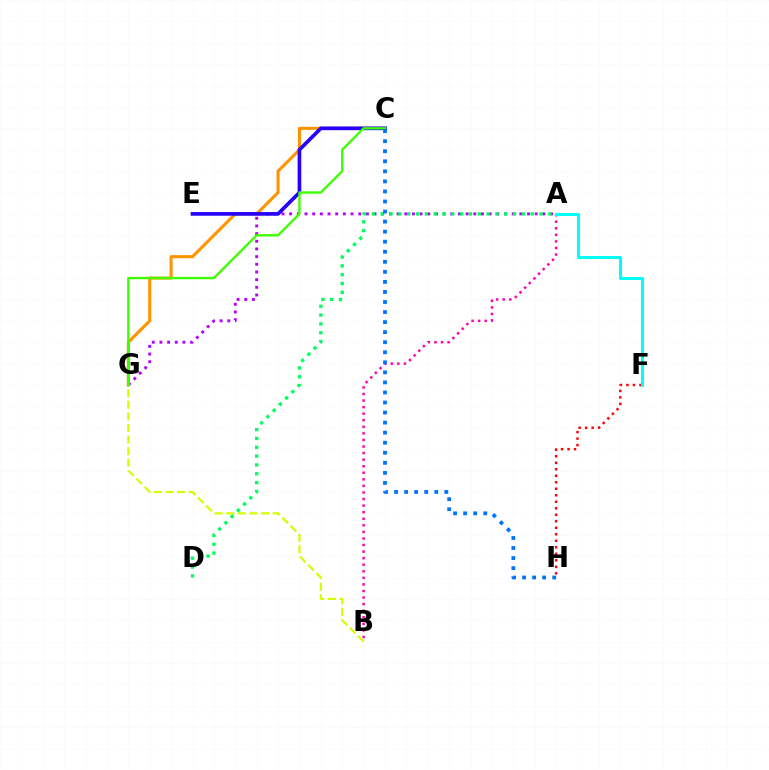{('A', 'G'): [{'color': '#b900ff', 'line_style': 'dotted', 'thickness': 2.08}], ('A', 'B'): [{'color': '#ff00ac', 'line_style': 'dotted', 'thickness': 1.78}], ('F', 'H'): [{'color': '#ff0000', 'line_style': 'dotted', 'thickness': 1.77}], ('B', 'G'): [{'color': '#d1ff00', 'line_style': 'dashed', 'thickness': 1.57}], ('C', 'G'): [{'color': '#ff9400', 'line_style': 'solid', 'thickness': 2.23}, {'color': '#3dff00', 'line_style': 'solid', 'thickness': 1.69}], ('C', 'E'): [{'color': '#2500ff', 'line_style': 'solid', 'thickness': 2.64}], ('A', 'F'): [{'color': '#00fff6', 'line_style': 'solid', 'thickness': 2.21}], ('A', 'D'): [{'color': '#00ff5c', 'line_style': 'dotted', 'thickness': 2.4}], ('C', 'H'): [{'color': '#0074ff', 'line_style': 'dotted', 'thickness': 2.73}]}